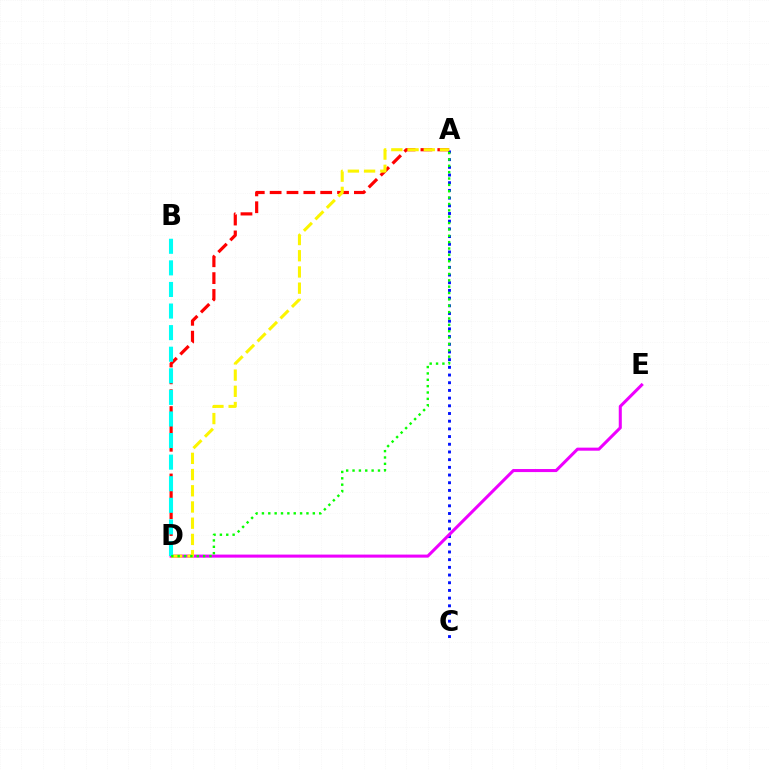{('A', 'C'): [{'color': '#0010ff', 'line_style': 'dotted', 'thickness': 2.09}], ('A', 'D'): [{'color': '#ff0000', 'line_style': 'dashed', 'thickness': 2.29}, {'color': '#fcf500', 'line_style': 'dashed', 'thickness': 2.2}, {'color': '#08ff00', 'line_style': 'dotted', 'thickness': 1.73}], ('D', 'E'): [{'color': '#ee00ff', 'line_style': 'solid', 'thickness': 2.19}], ('B', 'D'): [{'color': '#00fff6', 'line_style': 'dashed', 'thickness': 2.93}]}